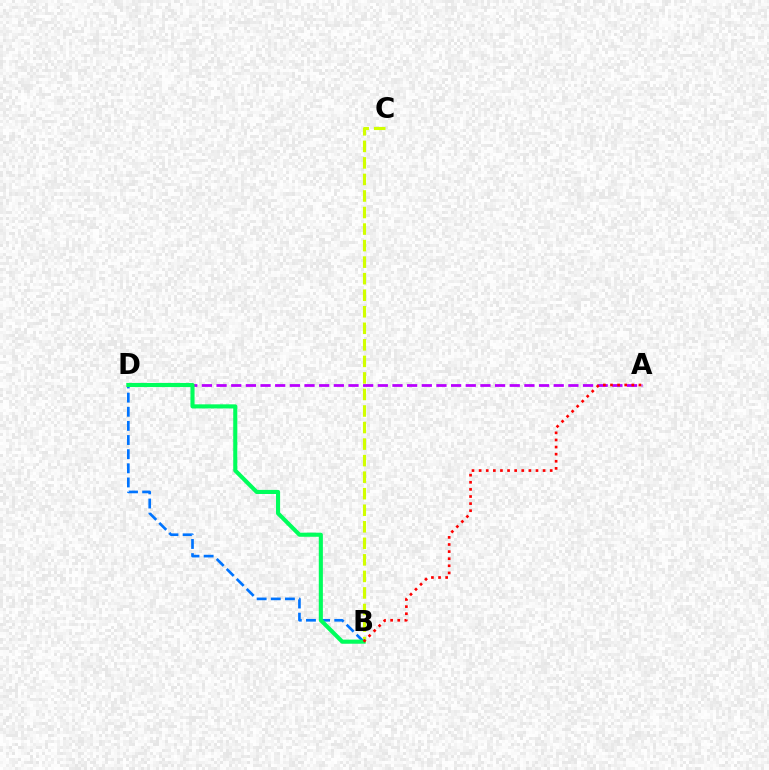{('B', 'C'): [{'color': '#d1ff00', 'line_style': 'dashed', 'thickness': 2.25}], ('B', 'D'): [{'color': '#0074ff', 'line_style': 'dashed', 'thickness': 1.92}, {'color': '#00ff5c', 'line_style': 'solid', 'thickness': 2.95}], ('A', 'D'): [{'color': '#b900ff', 'line_style': 'dashed', 'thickness': 1.99}], ('A', 'B'): [{'color': '#ff0000', 'line_style': 'dotted', 'thickness': 1.93}]}